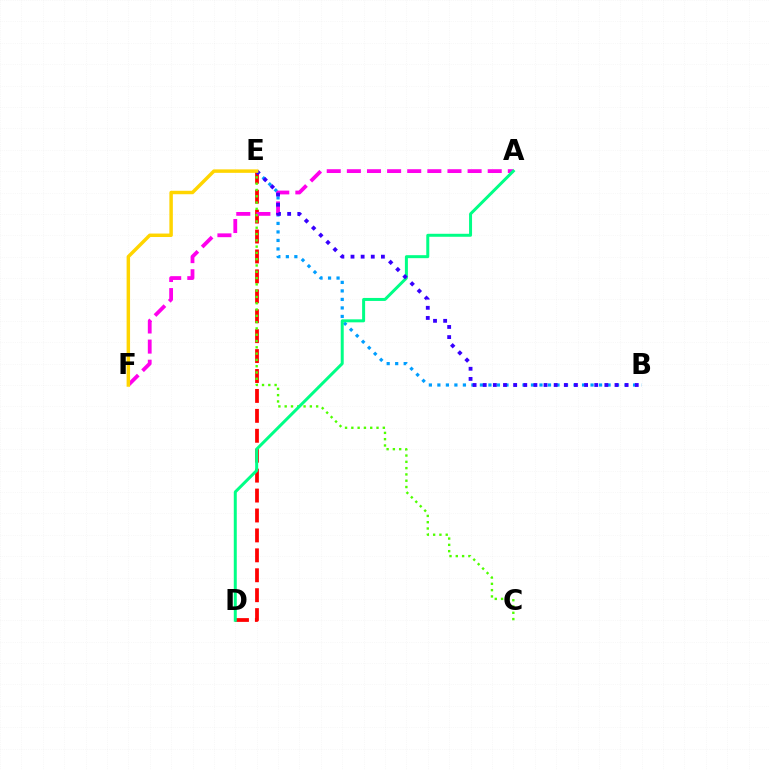{('D', 'E'): [{'color': '#ff0000', 'line_style': 'dashed', 'thickness': 2.71}], ('B', 'E'): [{'color': '#009eff', 'line_style': 'dotted', 'thickness': 2.31}, {'color': '#3700ff', 'line_style': 'dotted', 'thickness': 2.75}], ('A', 'F'): [{'color': '#ff00ed', 'line_style': 'dashed', 'thickness': 2.73}], ('C', 'E'): [{'color': '#4fff00', 'line_style': 'dotted', 'thickness': 1.71}], ('A', 'D'): [{'color': '#00ff86', 'line_style': 'solid', 'thickness': 2.16}], ('E', 'F'): [{'color': '#ffd500', 'line_style': 'solid', 'thickness': 2.49}]}